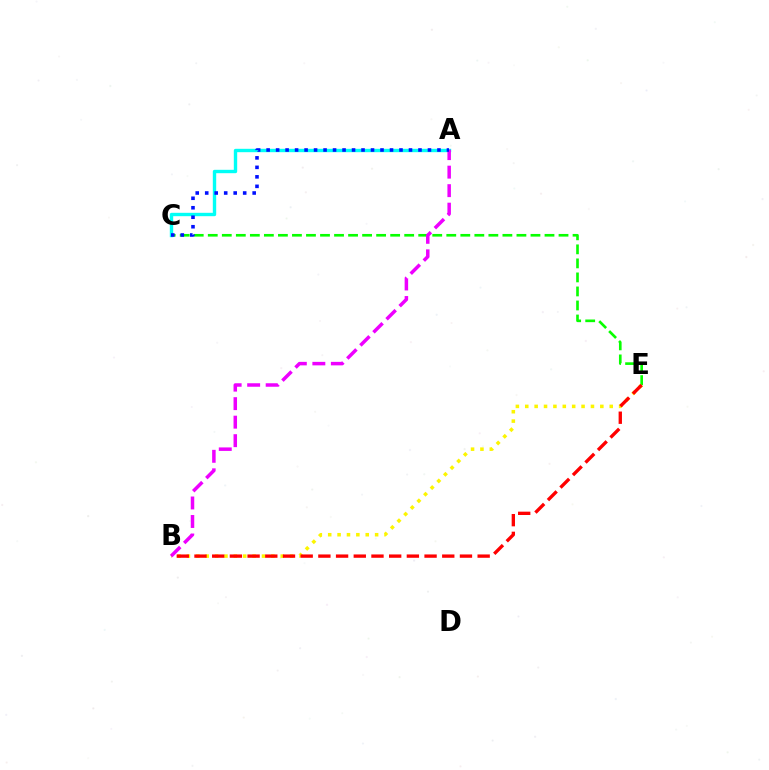{('C', 'E'): [{'color': '#08ff00', 'line_style': 'dashed', 'thickness': 1.91}], ('B', 'E'): [{'color': '#fcf500', 'line_style': 'dotted', 'thickness': 2.55}, {'color': '#ff0000', 'line_style': 'dashed', 'thickness': 2.4}], ('A', 'C'): [{'color': '#00fff6', 'line_style': 'solid', 'thickness': 2.43}, {'color': '#0010ff', 'line_style': 'dotted', 'thickness': 2.58}], ('A', 'B'): [{'color': '#ee00ff', 'line_style': 'dashed', 'thickness': 2.51}]}